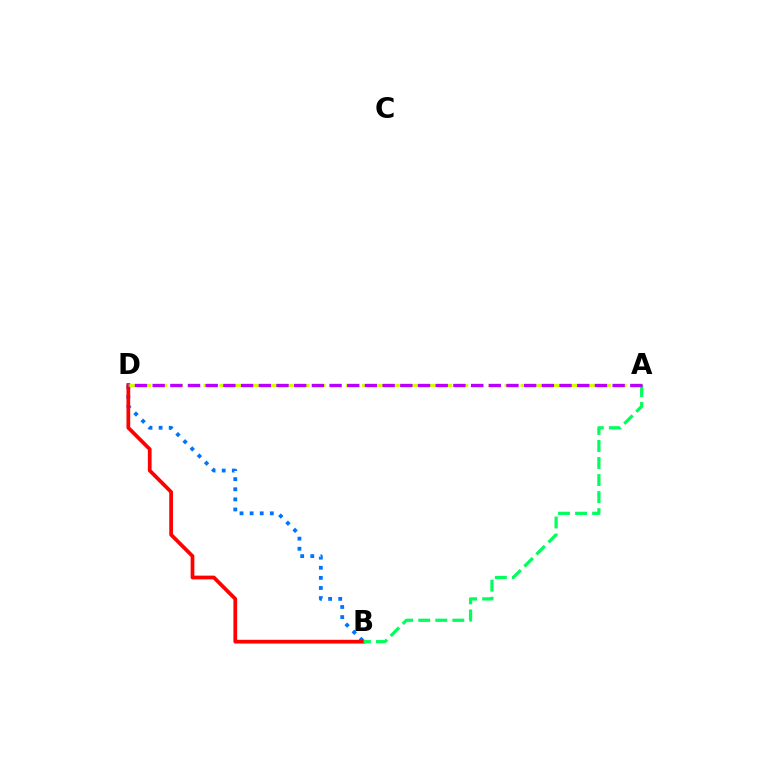{('B', 'D'): [{'color': '#0074ff', 'line_style': 'dotted', 'thickness': 2.74}, {'color': '#ff0000', 'line_style': 'solid', 'thickness': 2.69}], ('A', 'D'): [{'color': '#d1ff00', 'line_style': 'dashed', 'thickness': 2.15}, {'color': '#b900ff', 'line_style': 'dashed', 'thickness': 2.4}], ('A', 'B'): [{'color': '#00ff5c', 'line_style': 'dashed', 'thickness': 2.32}]}